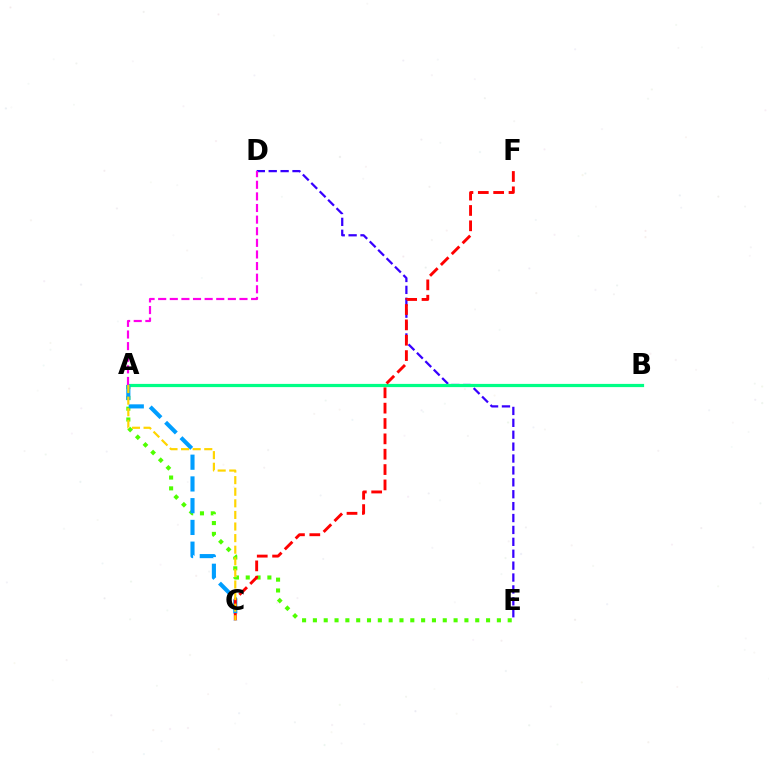{('A', 'E'): [{'color': '#4fff00', 'line_style': 'dotted', 'thickness': 2.94}], ('D', 'E'): [{'color': '#3700ff', 'line_style': 'dashed', 'thickness': 1.62}], ('A', 'B'): [{'color': '#00ff86', 'line_style': 'solid', 'thickness': 2.31}], ('A', 'C'): [{'color': '#009eff', 'line_style': 'dashed', 'thickness': 2.95}, {'color': '#ffd500', 'line_style': 'dashed', 'thickness': 1.58}], ('C', 'F'): [{'color': '#ff0000', 'line_style': 'dashed', 'thickness': 2.09}], ('A', 'D'): [{'color': '#ff00ed', 'line_style': 'dashed', 'thickness': 1.58}]}